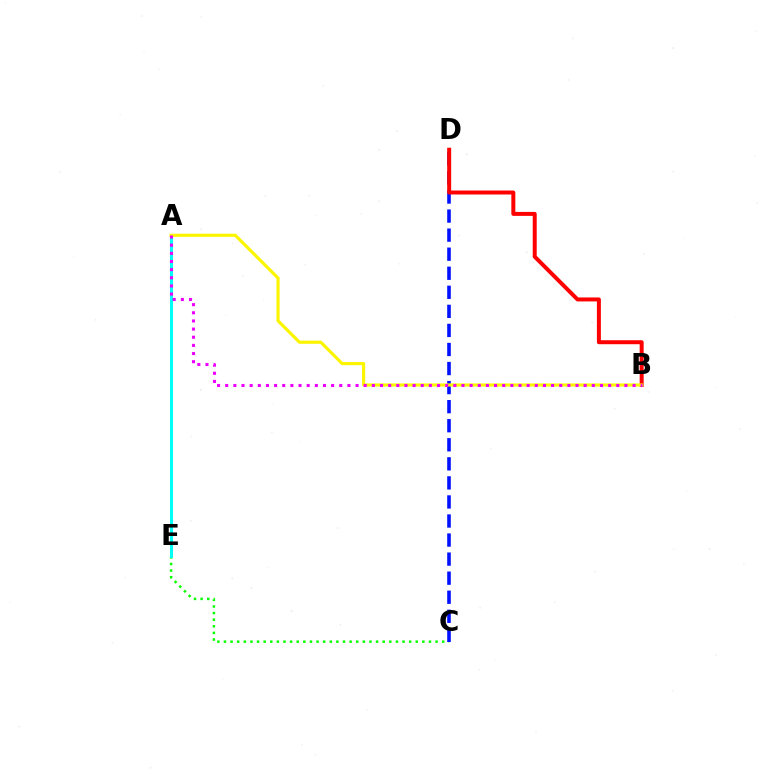{('C', 'E'): [{'color': '#08ff00', 'line_style': 'dotted', 'thickness': 1.8}], ('C', 'D'): [{'color': '#0010ff', 'line_style': 'dashed', 'thickness': 2.59}], ('B', 'D'): [{'color': '#ff0000', 'line_style': 'solid', 'thickness': 2.87}], ('A', 'E'): [{'color': '#00fff6', 'line_style': 'solid', 'thickness': 2.19}], ('A', 'B'): [{'color': '#fcf500', 'line_style': 'solid', 'thickness': 2.27}, {'color': '#ee00ff', 'line_style': 'dotted', 'thickness': 2.21}]}